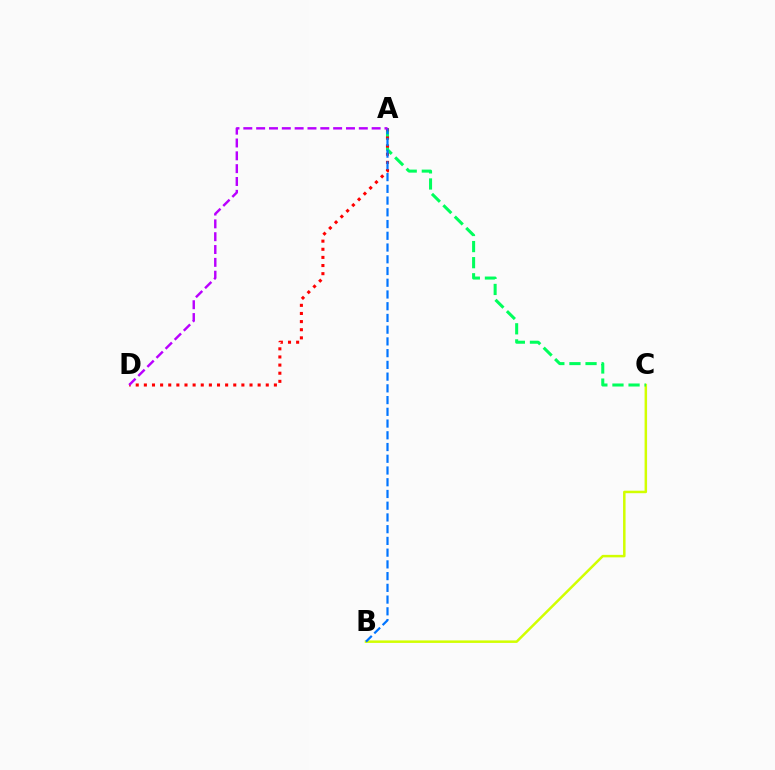{('B', 'C'): [{'color': '#d1ff00', 'line_style': 'solid', 'thickness': 1.8}], ('A', 'C'): [{'color': '#00ff5c', 'line_style': 'dashed', 'thickness': 2.19}], ('A', 'D'): [{'color': '#ff0000', 'line_style': 'dotted', 'thickness': 2.21}, {'color': '#b900ff', 'line_style': 'dashed', 'thickness': 1.74}], ('A', 'B'): [{'color': '#0074ff', 'line_style': 'dashed', 'thickness': 1.59}]}